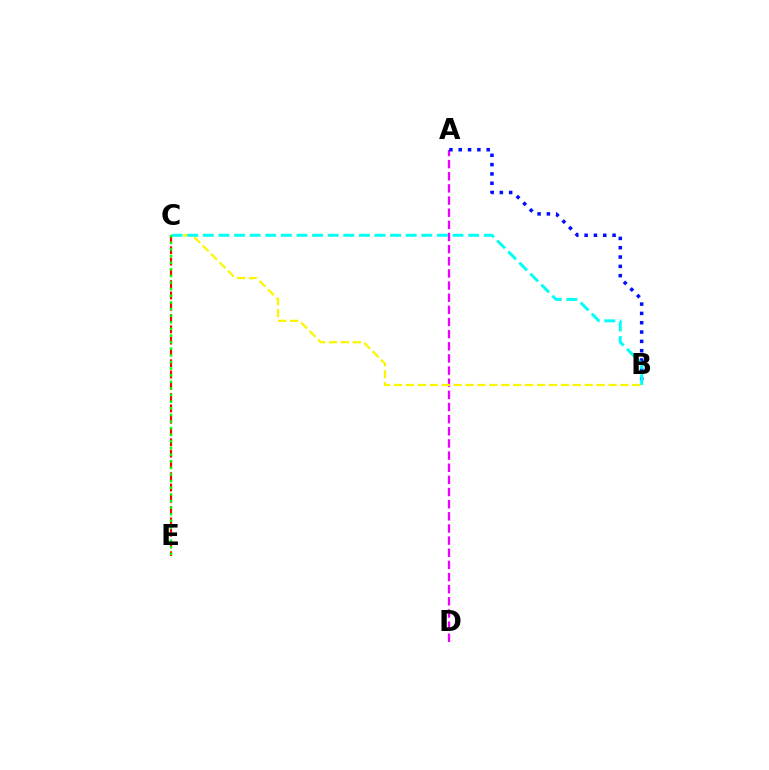{('A', 'D'): [{'color': '#ee00ff', 'line_style': 'dashed', 'thickness': 1.65}], ('C', 'E'): [{'color': '#ff0000', 'line_style': 'dashed', 'thickness': 1.53}, {'color': '#08ff00', 'line_style': 'dotted', 'thickness': 1.8}], ('B', 'C'): [{'color': '#fcf500', 'line_style': 'dashed', 'thickness': 1.62}, {'color': '#00fff6', 'line_style': 'dashed', 'thickness': 2.12}], ('A', 'B'): [{'color': '#0010ff', 'line_style': 'dotted', 'thickness': 2.53}]}